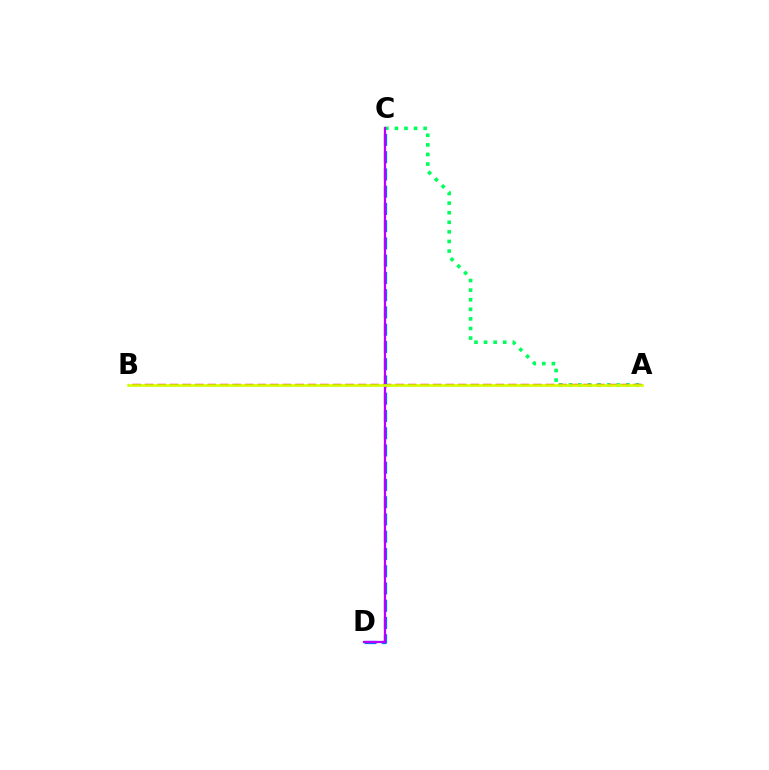{('A', 'C'): [{'color': '#00ff5c', 'line_style': 'dotted', 'thickness': 2.6}], ('A', 'B'): [{'color': '#ff0000', 'line_style': 'dashed', 'thickness': 1.7}, {'color': '#d1ff00', 'line_style': 'solid', 'thickness': 1.9}], ('C', 'D'): [{'color': '#0074ff', 'line_style': 'dashed', 'thickness': 2.34}, {'color': '#b900ff', 'line_style': 'solid', 'thickness': 1.63}]}